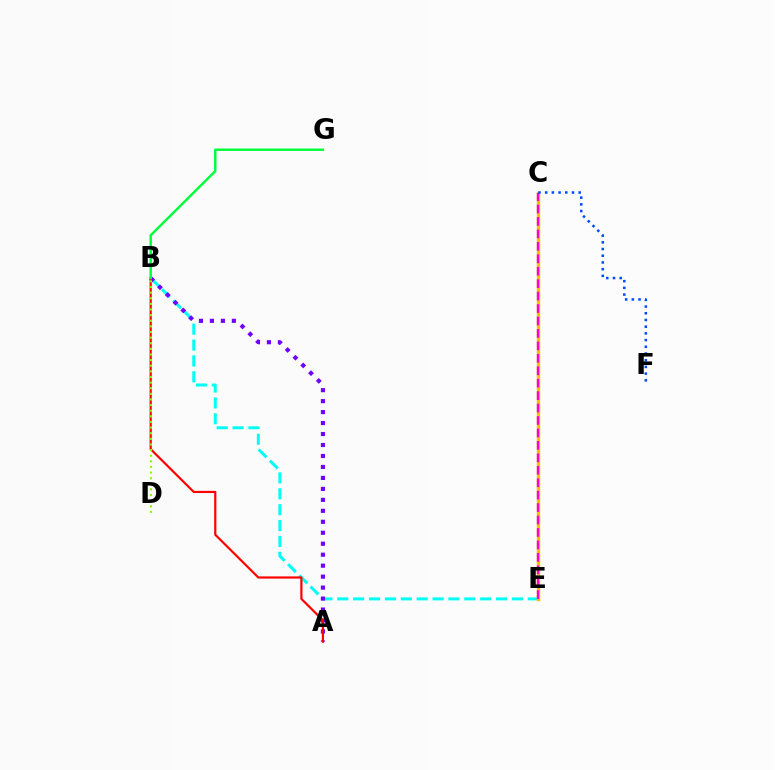{('B', 'E'): [{'color': '#00fff6', 'line_style': 'dashed', 'thickness': 2.16}], ('C', 'E'): [{'color': '#ffbd00', 'line_style': 'solid', 'thickness': 2.45}, {'color': '#ff00cf', 'line_style': 'dashed', 'thickness': 1.69}], ('A', 'B'): [{'color': '#7200ff', 'line_style': 'dotted', 'thickness': 2.98}, {'color': '#ff0000', 'line_style': 'solid', 'thickness': 1.58}], ('C', 'F'): [{'color': '#004bff', 'line_style': 'dotted', 'thickness': 1.82}], ('B', 'D'): [{'color': '#84ff00', 'line_style': 'dotted', 'thickness': 1.53}], ('B', 'G'): [{'color': '#00ff39', 'line_style': 'solid', 'thickness': 1.75}]}